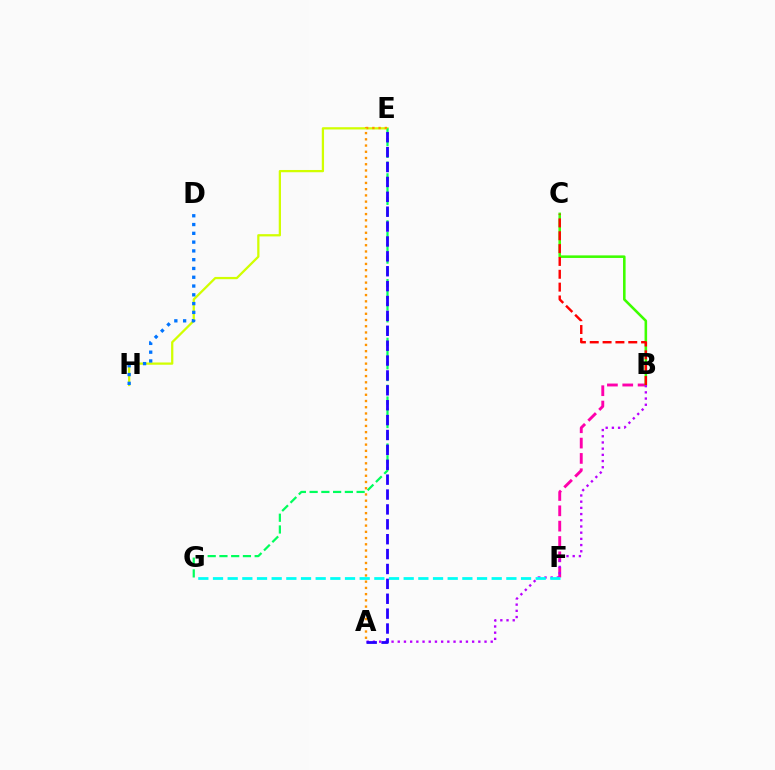{('B', 'F'): [{'color': '#ff00ac', 'line_style': 'dashed', 'thickness': 2.08}], ('B', 'C'): [{'color': '#3dff00', 'line_style': 'solid', 'thickness': 1.85}, {'color': '#ff0000', 'line_style': 'dashed', 'thickness': 1.74}], ('A', 'B'): [{'color': '#b900ff', 'line_style': 'dotted', 'thickness': 1.68}], ('E', 'H'): [{'color': '#d1ff00', 'line_style': 'solid', 'thickness': 1.63}], ('E', 'G'): [{'color': '#00ff5c', 'line_style': 'dashed', 'thickness': 1.6}], ('D', 'H'): [{'color': '#0074ff', 'line_style': 'dotted', 'thickness': 2.39}], ('A', 'E'): [{'color': '#2500ff', 'line_style': 'dashed', 'thickness': 2.02}, {'color': '#ff9400', 'line_style': 'dotted', 'thickness': 1.69}], ('F', 'G'): [{'color': '#00fff6', 'line_style': 'dashed', 'thickness': 1.99}]}